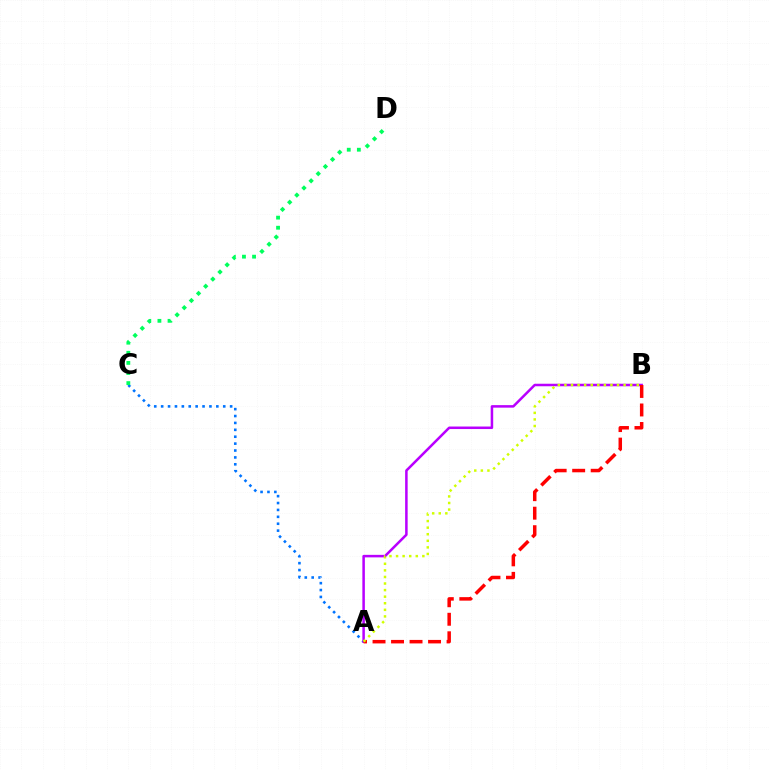{('A', 'C'): [{'color': '#0074ff', 'line_style': 'dotted', 'thickness': 1.87}], ('C', 'D'): [{'color': '#00ff5c', 'line_style': 'dotted', 'thickness': 2.74}], ('A', 'B'): [{'color': '#b900ff', 'line_style': 'solid', 'thickness': 1.81}, {'color': '#ff0000', 'line_style': 'dashed', 'thickness': 2.51}, {'color': '#d1ff00', 'line_style': 'dotted', 'thickness': 1.79}]}